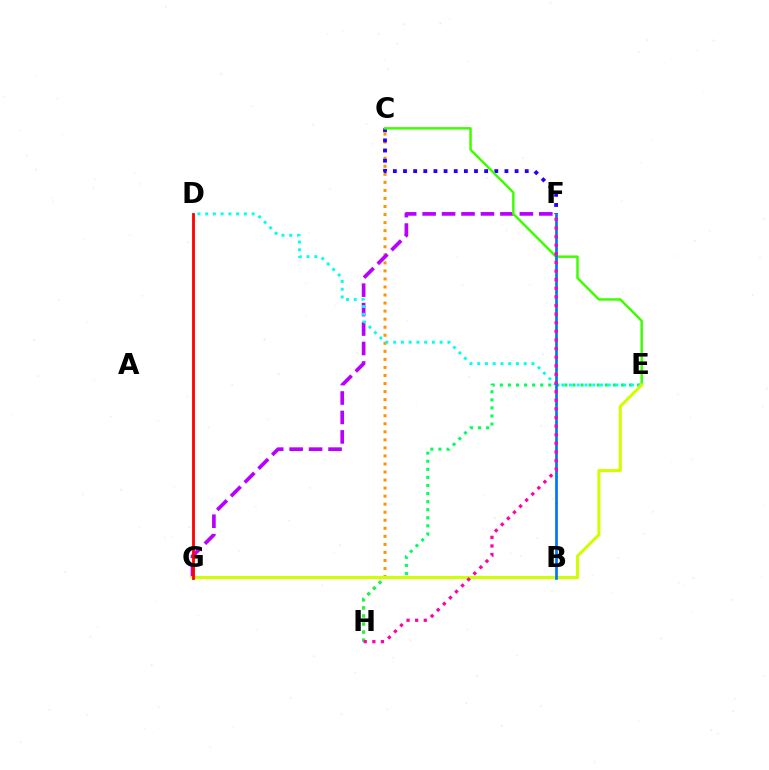{('C', 'H'): [{'color': '#ff9400', 'line_style': 'dotted', 'thickness': 2.19}], ('C', 'F'): [{'color': '#2500ff', 'line_style': 'dotted', 'thickness': 2.76}], ('F', 'G'): [{'color': '#b900ff', 'line_style': 'dashed', 'thickness': 2.64}], ('E', 'H'): [{'color': '#00ff5c', 'line_style': 'dotted', 'thickness': 2.19}], ('C', 'E'): [{'color': '#3dff00', 'line_style': 'solid', 'thickness': 1.78}], ('D', 'E'): [{'color': '#00fff6', 'line_style': 'dotted', 'thickness': 2.1}], ('E', 'G'): [{'color': '#d1ff00', 'line_style': 'solid', 'thickness': 2.21}], ('B', 'F'): [{'color': '#0074ff', 'line_style': 'solid', 'thickness': 1.95}], ('F', 'H'): [{'color': '#ff00ac', 'line_style': 'dotted', 'thickness': 2.34}], ('D', 'G'): [{'color': '#ff0000', 'line_style': 'solid', 'thickness': 2.02}]}